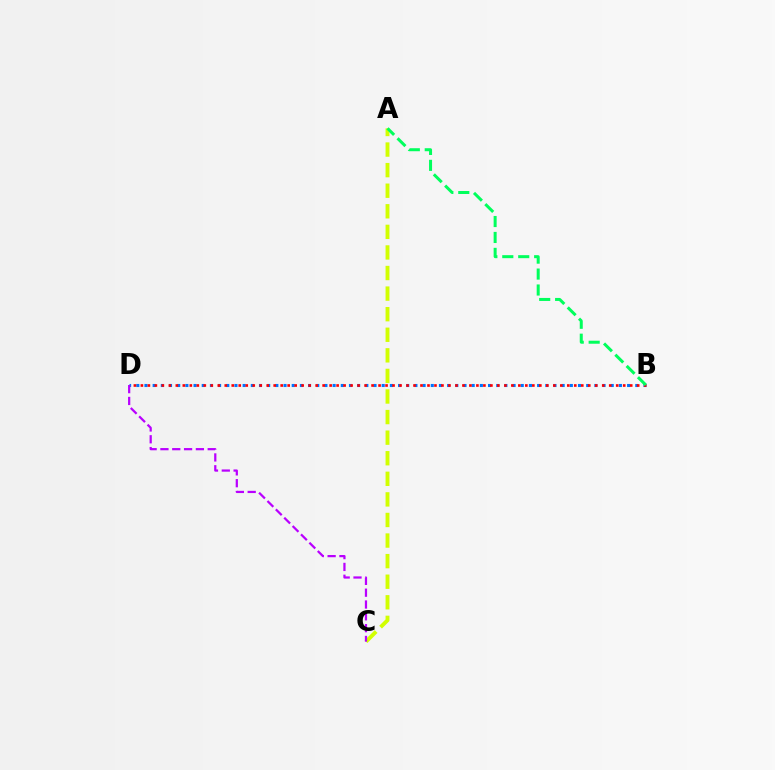{('A', 'C'): [{'color': '#d1ff00', 'line_style': 'dashed', 'thickness': 2.8}], ('B', 'D'): [{'color': '#0074ff', 'line_style': 'dotted', 'thickness': 2.22}, {'color': '#ff0000', 'line_style': 'dotted', 'thickness': 1.9}], ('C', 'D'): [{'color': '#b900ff', 'line_style': 'dashed', 'thickness': 1.61}], ('A', 'B'): [{'color': '#00ff5c', 'line_style': 'dashed', 'thickness': 2.16}]}